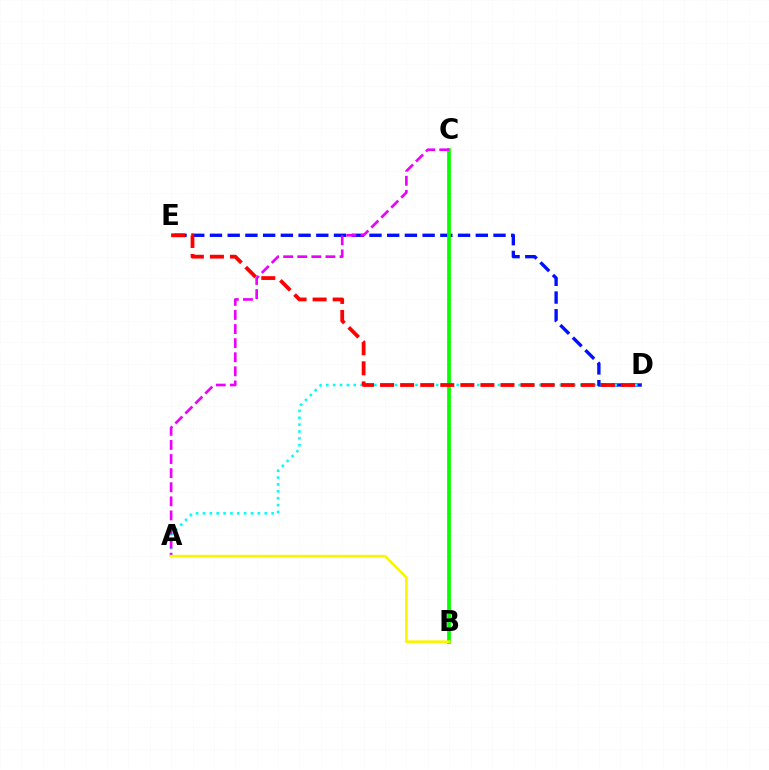{('D', 'E'): [{'color': '#0010ff', 'line_style': 'dashed', 'thickness': 2.41}, {'color': '#ff0000', 'line_style': 'dashed', 'thickness': 2.73}], ('B', 'C'): [{'color': '#08ff00', 'line_style': 'solid', 'thickness': 2.7}], ('A', 'D'): [{'color': '#00fff6', 'line_style': 'dotted', 'thickness': 1.87}], ('A', 'C'): [{'color': '#ee00ff', 'line_style': 'dashed', 'thickness': 1.91}], ('A', 'B'): [{'color': '#fcf500', 'line_style': 'solid', 'thickness': 1.9}]}